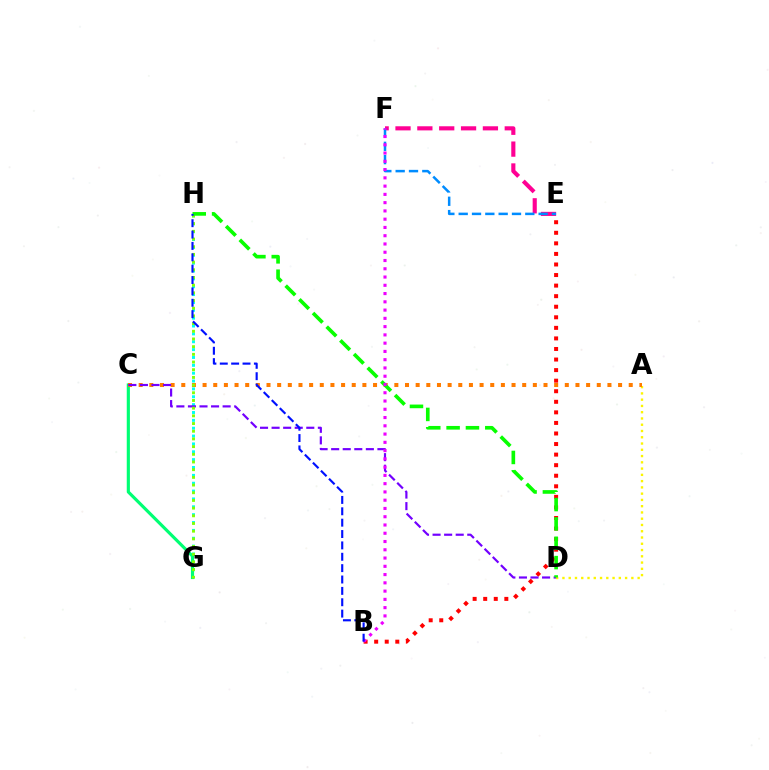{('A', 'D'): [{'color': '#fcf500', 'line_style': 'dotted', 'thickness': 1.7}], ('G', 'H'): [{'color': '#00fff6', 'line_style': 'dotted', 'thickness': 2.14}, {'color': '#84ff00', 'line_style': 'dotted', 'thickness': 2.09}], ('C', 'G'): [{'color': '#00ff74', 'line_style': 'solid', 'thickness': 2.27}], ('E', 'F'): [{'color': '#ff0094', 'line_style': 'dashed', 'thickness': 2.97}, {'color': '#008cff', 'line_style': 'dashed', 'thickness': 1.81}], ('B', 'E'): [{'color': '#ff0000', 'line_style': 'dotted', 'thickness': 2.87}], ('A', 'C'): [{'color': '#ff7c00', 'line_style': 'dotted', 'thickness': 2.89}], ('C', 'D'): [{'color': '#7200ff', 'line_style': 'dashed', 'thickness': 1.57}], ('D', 'H'): [{'color': '#08ff00', 'line_style': 'dashed', 'thickness': 2.63}], ('B', 'F'): [{'color': '#ee00ff', 'line_style': 'dotted', 'thickness': 2.25}], ('B', 'H'): [{'color': '#0010ff', 'line_style': 'dashed', 'thickness': 1.54}]}